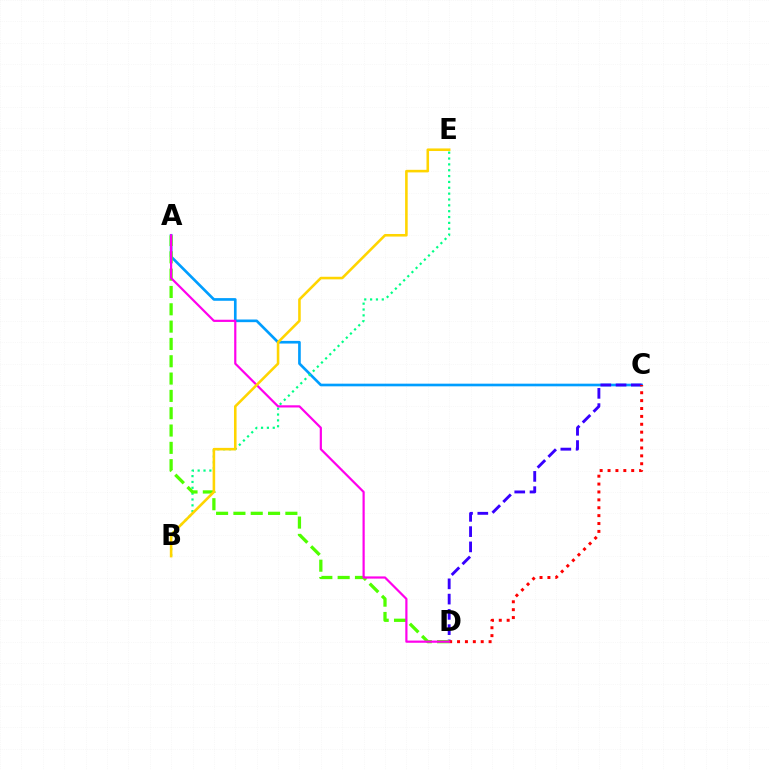{('A', 'C'): [{'color': '#009eff', 'line_style': 'solid', 'thickness': 1.91}], ('B', 'E'): [{'color': '#00ff86', 'line_style': 'dotted', 'thickness': 1.59}, {'color': '#ffd500', 'line_style': 'solid', 'thickness': 1.86}], ('C', 'D'): [{'color': '#3700ff', 'line_style': 'dashed', 'thickness': 2.07}, {'color': '#ff0000', 'line_style': 'dotted', 'thickness': 2.14}], ('A', 'D'): [{'color': '#4fff00', 'line_style': 'dashed', 'thickness': 2.35}, {'color': '#ff00ed', 'line_style': 'solid', 'thickness': 1.58}]}